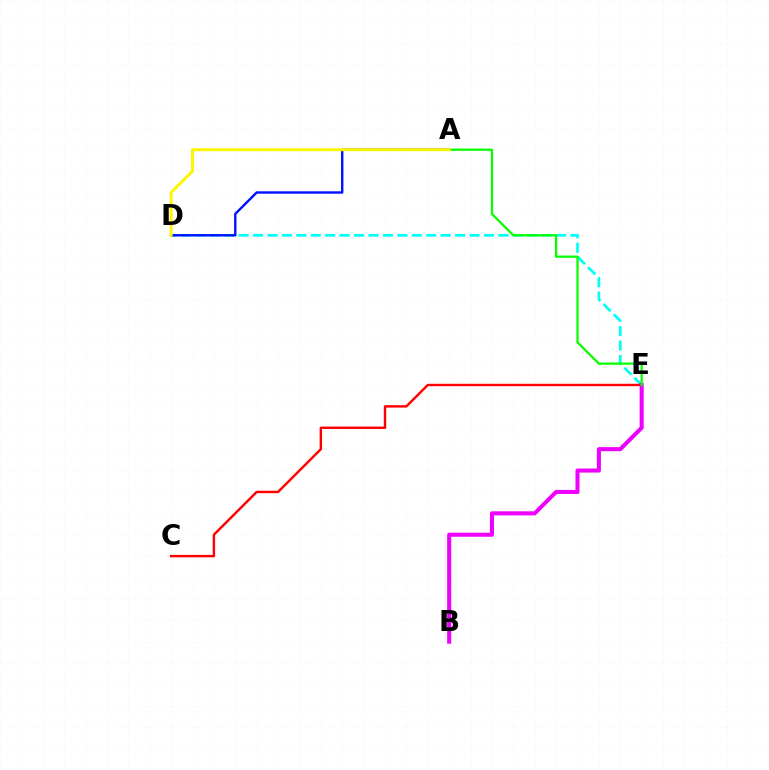{('D', 'E'): [{'color': '#00fff6', 'line_style': 'dashed', 'thickness': 1.96}], ('A', 'D'): [{'color': '#0010ff', 'line_style': 'solid', 'thickness': 1.72}, {'color': '#fcf500', 'line_style': 'solid', 'thickness': 2.12}], ('C', 'E'): [{'color': '#ff0000', 'line_style': 'solid', 'thickness': 1.75}], ('B', 'E'): [{'color': '#ee00ff', 'line_style': 'solid', 'thickness': 2.92}], ('A', 'E'): [{'color': '#08ff00', 'line_style': 'solid', 'thickness': 1.63}]}